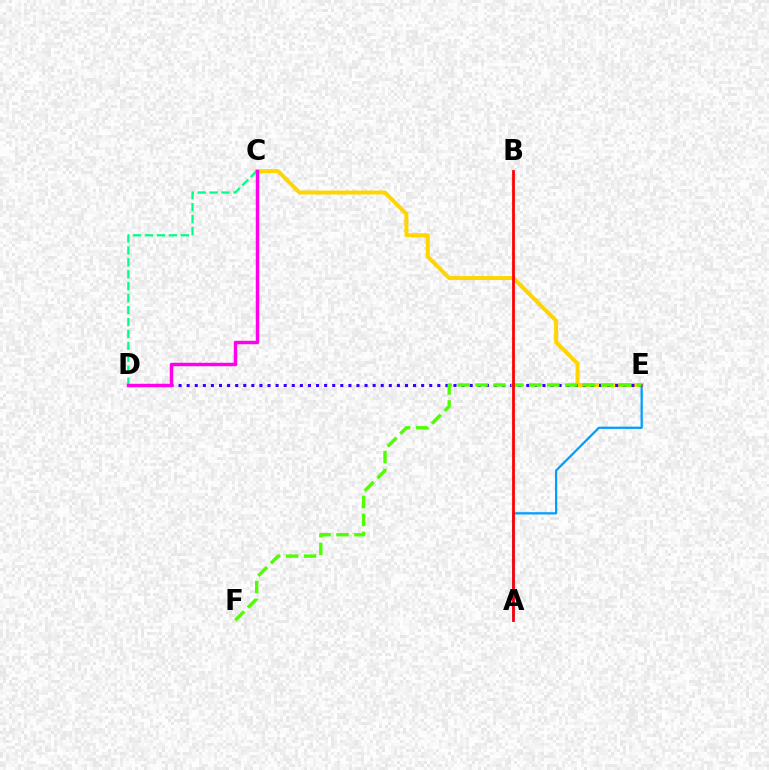{('A', 'E'): [{'color': '#009eff', 'line_style': 'solid', 'thickness': 1.62}], ('C', 'E'): [{'color': '#ffd500', 'line_style': 'solid', 'thickness': 2.85}], ('D', 'E'): [{'color': '#3700ff', 'line_style': 'dotted', 'thickness': 2.2}], ('C', 'D'): [{'color': '#00ff86', 'line_style': 'dashed', 'thickness': 1.62}, {'color': '#ff00ed', 'line_style': 'solid', 'thickness': 2.48}], ('E', 'F'): [{'color': '#4fff00', 'line_style': 'dashed', 'thickness': 2.44}], ('A', 'B'): [{'color': '#ff0000', 'line_style': 'solid', 'thickness': 2.0}]}